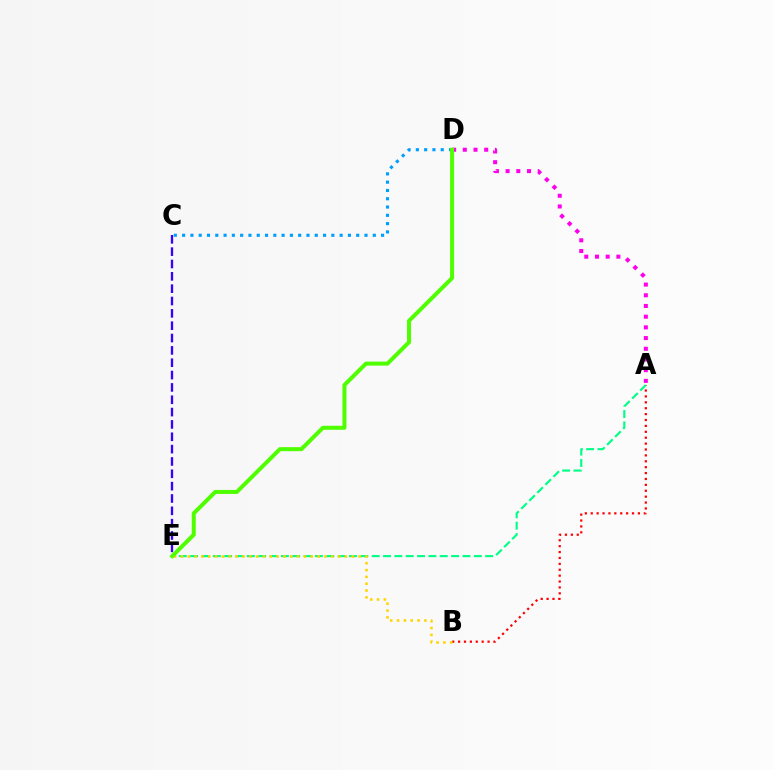{('A', 'B'): [{'color': '#ff0000', 'line_style': 'dotted', 'thickness': 1.6}], ('C', 'D'): [{'color': '#009eff', 'line_style': 'dotted', 'thickness': 2.25}], ('A', 'E'): [{'color': '#00ff86', 'line_style': 'dashed', 'thickness': 1.54}], ('C', 'E'): [{'color': '#3700ff', 'line_style': 'dashed', 'thickness': 1.68}], ('B', 'E'): [{'color': '#ffd500', 'line_style': 'dotted', 'thickness': 1.86}], ('A', 'D'): [{'color': '#ff00ed', 'line_style': 'dotted', 'thickness': 2.91}], ('D', 'E'): [{'color': '#4fff00', 'line_style': 'solid', 'thickness': 2.88}]}